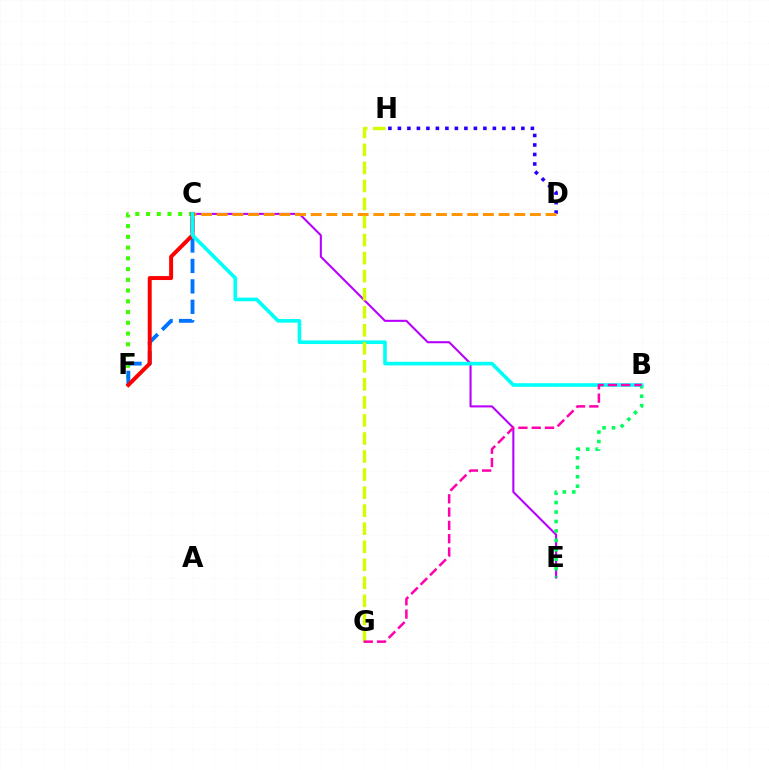{('C', 'E'): [{'color': '#b900ff', 'line_style': 'solid', 'thickness': 1.51}], ('C', 'F'): [{'color': '#3dff00', 'line_style': 'dotted', 'thickness': 2.92}, {'color': '#0074ff', 'line_style': 'dashed', 'thickness': 2.78}, {'color': '#ff0000', 'line_style': 'solid', 'thickness': 2.86}], ('B', 'E'): [{'color': '#00ff5c', 'line_style': 'dotted', 'thickness': 2.57}], ('D', 'H'): [{'color': '#2500ff', 'line_style': 'dotted', 'thickness': 2.58}], ('C', 'D'): [{'color': '#ff9400', 'line_style': 'dashed', 'thickness': 2.13}], ('B', 'C'): [{'color': '#00fff6', 'line_style': 'solid', 'thickness': 2.62}], ('G', 'H'): [{'color': '#d1ff00', 'line_style': 'dashed', 'thickness': 2.45}], ('B', 'G'): [{'color': '#ff00ac', 'line_style': 'dashed', 'thickness': 1.81}]}